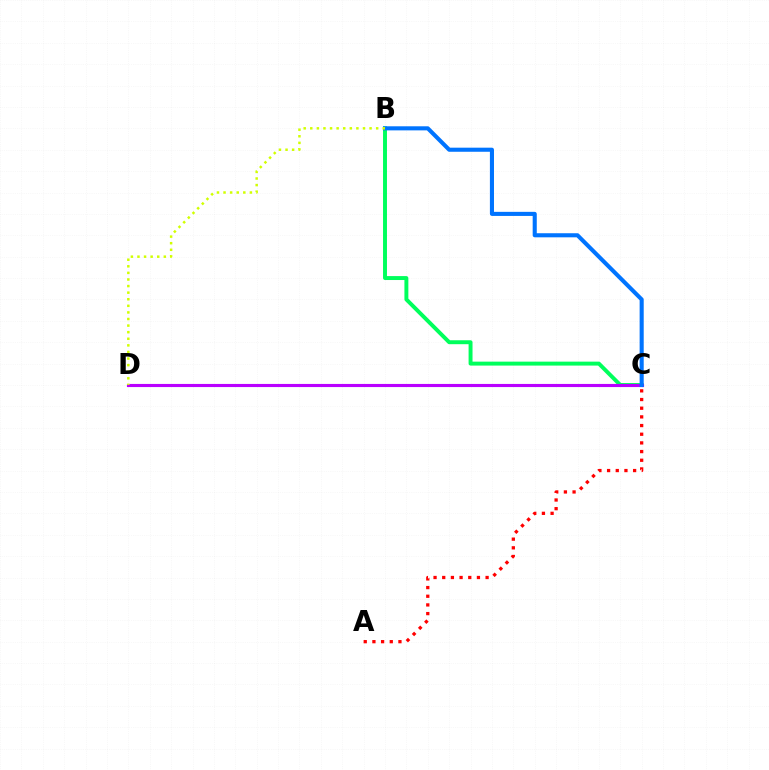{('B', 'C'): [{'color': '#00ff5c', 'line_style': 'solid', 'thickness': 2.84}, {'color': '#0074ff', 'line_style': 'solid', 'thickness': 2.94}], ('C', 'D'): [{'color': '#b900ff', 'line_style': 'solid', 'thickness': 2.25}], ('A', 'C'): [{'color': '#ff0000', 'line_style': 'dotted', 'thickness': 2.36}], ('B', 'D'): [{'color': '#d1ff00', 'line_style': 'dotted', 'thickness': 1.79}]}